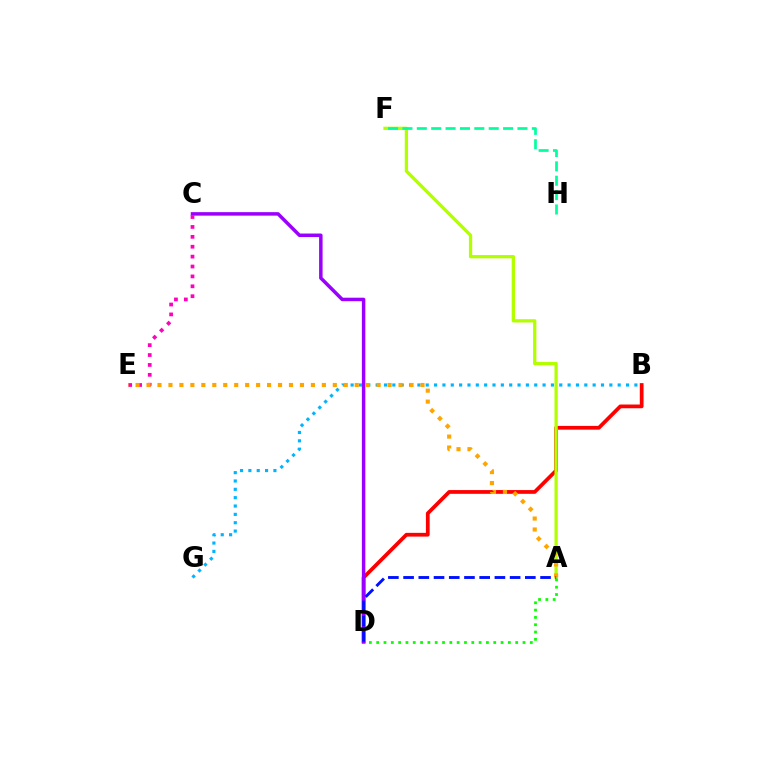{('B', 'D'): [{'color': '#ff0000', 'line_style': 'solid', 'thickness': 2.7}], ('C', 'D'): [{'color': '#9b00ff', 'line_style': 'solid', 'thickness': 2.51}], ('A', 'F'): [{'color': '#b3ff00', 'line_style': 'solid', 'thickness': 2.36}], ('A', 'D'): [{'color': '#08ff00', 'line_style': 'dotted', 'thickness': 1.99}, {'color': '#0010ff', 'line_style': 'dashed', 'thickness': 2.07}], ('F', 'H'): [{'color': '#00ff9d', 'line_style': 'dashed', 'thickness': 1.95}], ('C', 'E'): [{'color': '#ff00bd', 'line_style': 'dotted', 'thickness': 2.69}], ('B', 'G'): [{'color': '#00b5ff', 'line_style': 'dotted', 'thickness': 2.27}], ('A', 'E'): [{'color': '#ffa500', 'line_style': 'dotted', 'thickness': 2.98}]}